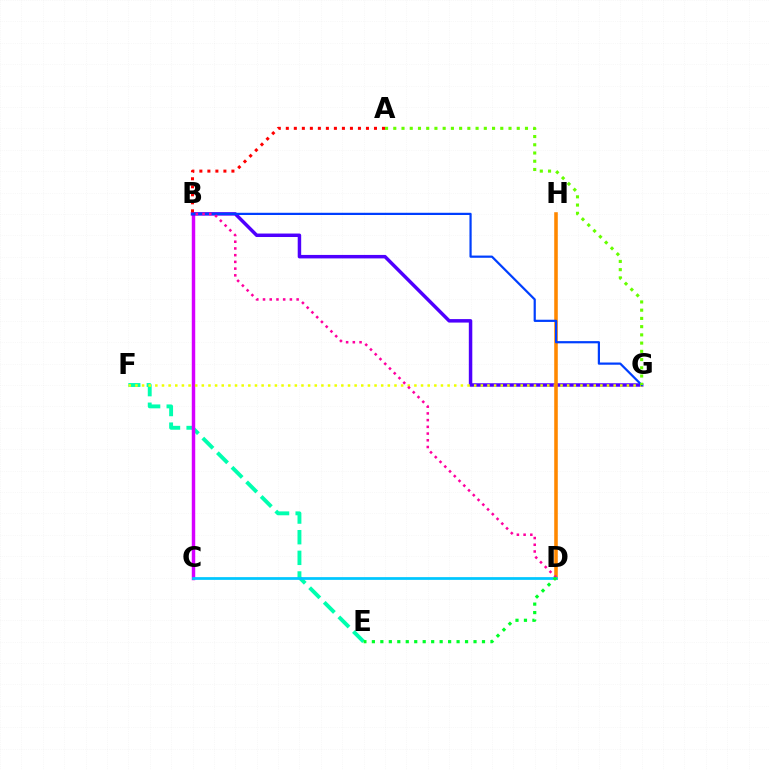{('E', 'F'): [{'color': '#00ffaf', 'line_style': 'dashed', 'thickness': 2.8}], ('B', 'C'): [{'color': '#d600ff', 'line_style': 'solid', 'thickness': 2.48}], ('B', 'G'): [{'color': '#4f00ff', 'line_style': 'solid', 'thickness': 2.5}, {'color': '#003fff', 'line_style': 'solid', 'thickness': 1.59}], ('F', 'G'): [{'color': '#eeff00', 'line_style': 'dotted', 'thickness': 1.8}], ('D', 'H'): [{'color': '#ff8800', 'line_style': 'solid', 'thickness': 2.57}], ('C', 'D'): [{'color': '#00c7ff', 'line_style': 'solid', 'thickness': 1.98}], ('A', 'B'): [{'color': '#ff0000', 'line_style': 'dotted', 'thickness': 2.18}], ('A', 'G'): [{'color': '#66ff00', 'line_style': 'dotted', 'thickness': 2.24}], ('B', 'D'): [{'color': '#ff00a0', 'line_style': 'dotted', 'thickness': 1.83}], ('D', 'E'): [{'color': '#00ff27', 'line_style': 'dotted', 'thickness': 2.3}]}